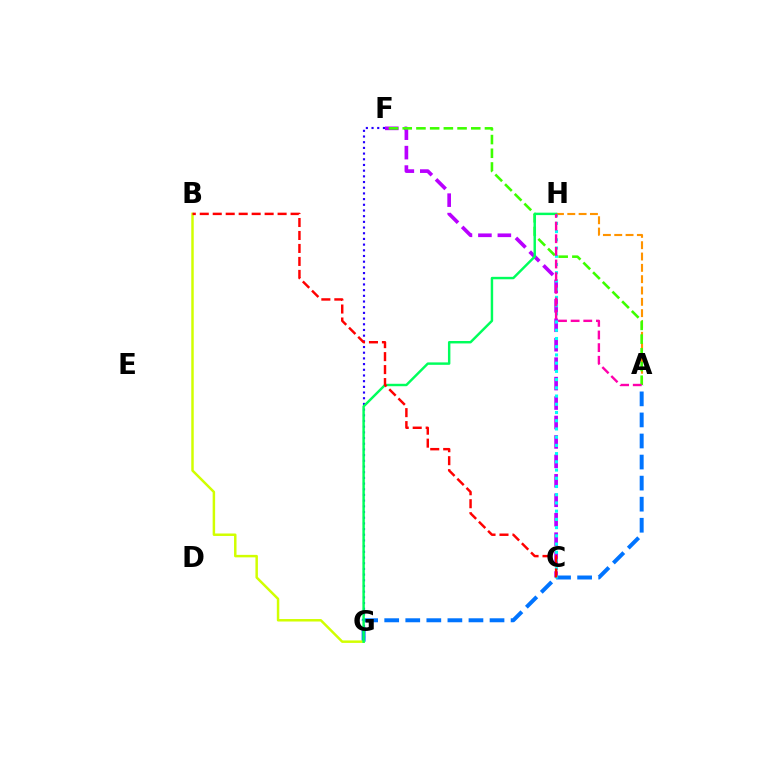{('F', 'G'): [{'color': '#2500ff', 'line_style': 'dotted', 'thickness': 1.55}], ('C', 'F'): [{'color': '#b900ff', 'line_style': 'dashed', 'thickness': 2.64}], ('A', 'G'): [{'color': '#0074ff', 'line_style': 'dashed', 'thickness': 2.86}], ('A', 'H'): [{'color': '#ff9400', 'line_style': 'dashed', 'thickness': 1.54}, {'color': '#ff00ac', 'line_style': 'dashed', 'thickness': 1.72}], ('C', 'H'): [{'color': '#00fff6', 'line_style': 'dotted', 'thickness': 2.23}], ('A', 'F'): [{'color': '#3dff00', 'line_style': 'dashed', 'thickness': 1.86}], ('B', 'G'): [{'color': '#d1ff00', 'line_style': 'solid', 'thickness': 1.78}], ('G', 'H'): [{'color': '#00ff5c', 'line_style': 'solid', 'thickness': 1.76}], ('B', 'C'): [{'color': '#ff0000', 'line_style': 'dashed', 'thickness': 1.76}]}